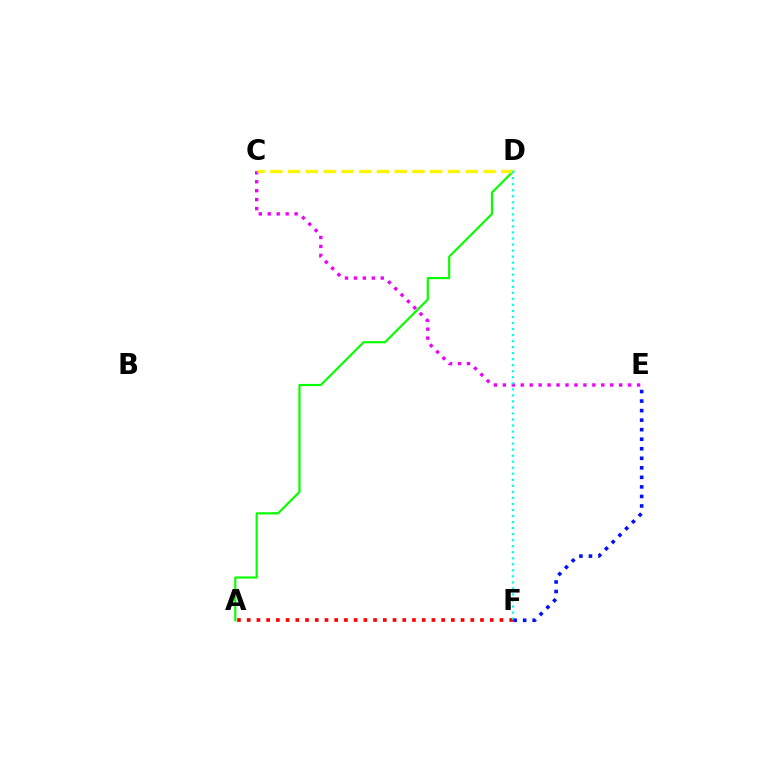{('A', 'D'): [{'color': '#08ff00', 'line_style': 'solid', 'thickness': 1.56}], ('C', 'E'): [{'color': '#ee00ff', 'line_style': 'dotted', 'thickness': 2.43}], ('C', 'D'): [{'color': '#fcf500', 'line_style': 'dashed', 'thickness': 2.41}], ('A', 'F'): [{'color': '#ff0000', 'line_style': 'dotted', 'thickness': 2.64}], ('D', 'F'): [{'color': '#00fff6', 'line_style': 'dotted', 'thickness': 1.64}], ('E', 'F'): [{'color': '#0010ff', 'line_style': 'dotted', 'thickness': 2.59}]}